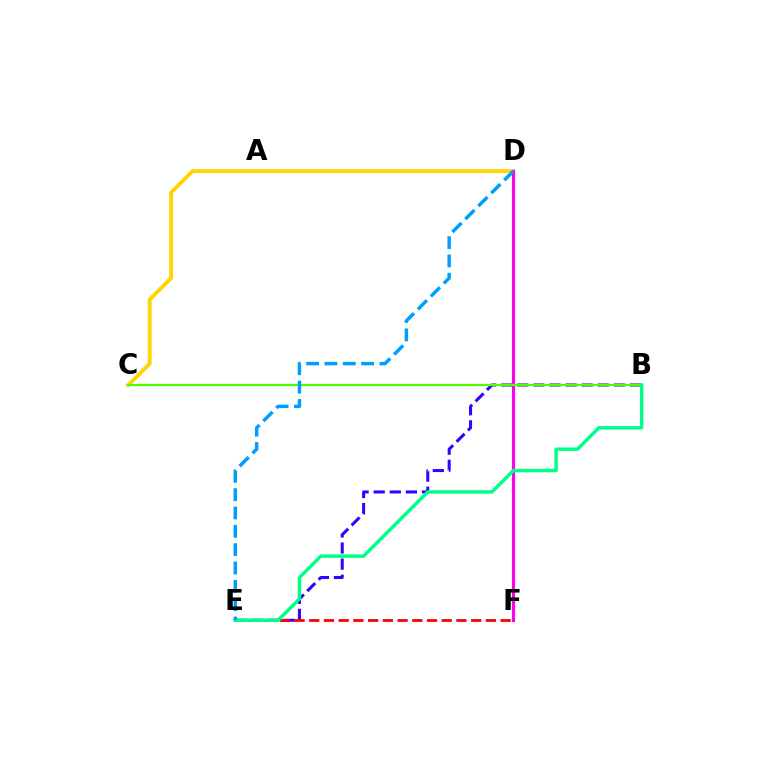{('C', 'D'): [{'color': '#ffd500', 'line_style': 'solid', 'thickness': 2.77}], ('B', 'E'): [{'color': '#3700ff', 'line_style': 'dashed', 'thickness': 2.19}, {'color': '#00ff86', 'line_style': 'solid', 'thickness': 2.48}], ('E', 'F'): [{'color': '#ff0000', 'line_style': 'dashed', 'thickness': 2.0}], ('D', 'F'): [{'color': '#ff00ed', 'line_style': 'solid', 'thickness': 2.27}], ('B', 'C'): [{'color': '#4fff00', 'line_style': 'solid', 'thickness': 1.6}], ('D', 'E'): [{'color': '#009eff', 'line_style': 'dashed', 'thickness': 2.49}]}